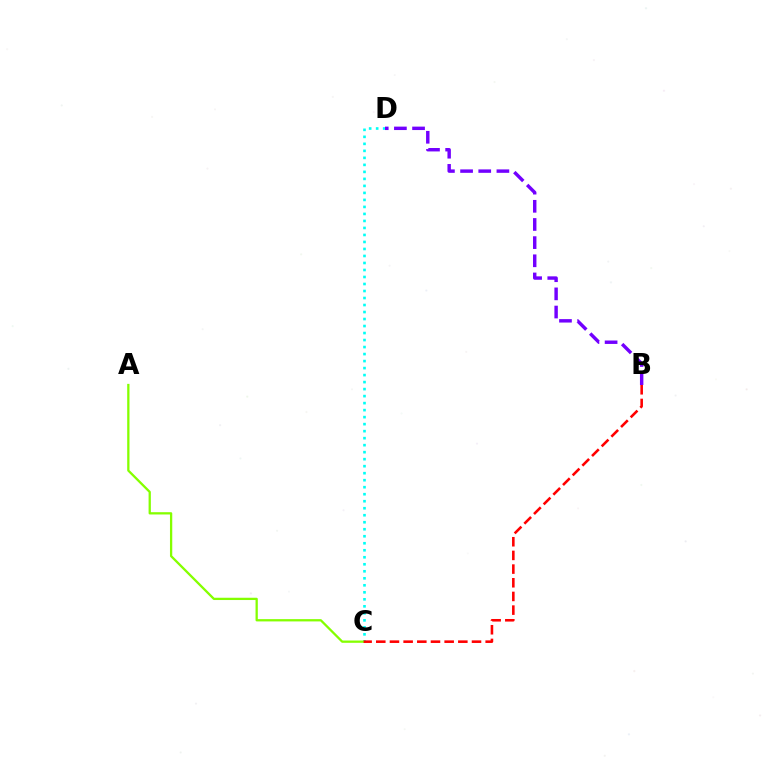{('C', 'D'): [{'color': '#00fff6', 'line_style': 'dotted', 'thickness': 1.9}], ('A', 'C'): [{'color': '#84ff00', 'line_style': 'solid', 'thickness': 1.64}], ('B', 'D'): [{'color': '#7200ff', 'line_style': 'dashed', 'thickness': 2.47}], ('B', 'C'): [{'color': '#ff0000', 'line_style': 'dashed', 'thickness': 1.86}]}